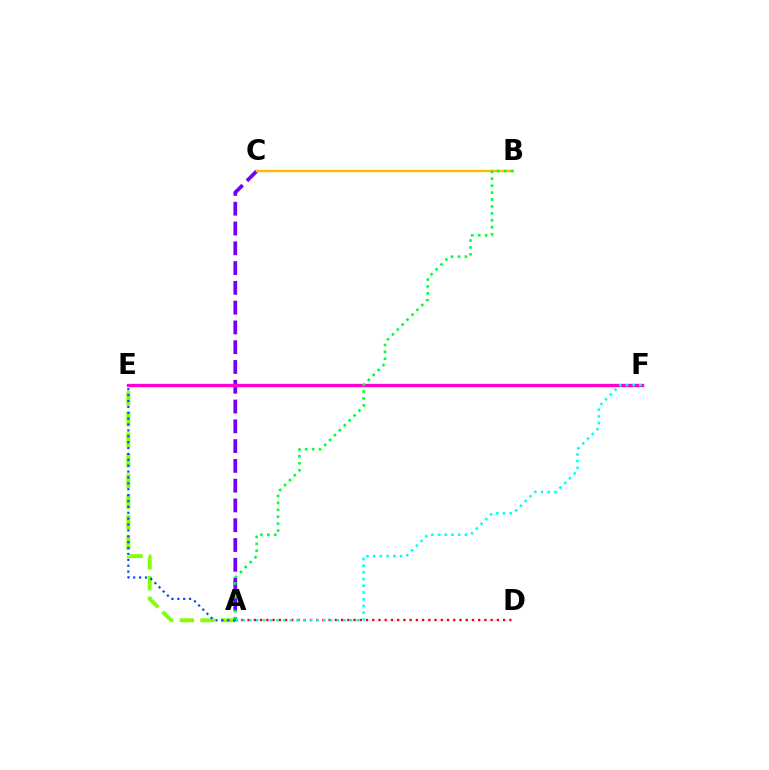{('A', 'C'): [{'color': '#7200ff', 'line_style': 'dashed', 'thickness': 2.69}], ('A', 'E'): [{'color': '#84ff00', 'line_style': 'dashed', 'thickness': 2.8}, {'color': '#004bff', 'line_style': 'dotted', 'thickness': 1.6}], ('B', 'C'): [{'color': '#ffbd00', 'line_style': 'solid', 'thickness': 1.74}], ('E', 'F'): [{'color': '#ff00cf', 'line_style': 'solid', 'thickness': 2.39}], ('A', 'D'): [{'color': '#ff0000', 'line_style': 'dotted', 'thickness': 1.69}], ('A', 'F'): [{'color': '#00fff6', 'line_style': 'dotted', 'thickness': 1.82}], ('A', 'B'): [{'color': '#00ff39', 'line_style': 'dotted', 'thickness': 1.88}]}